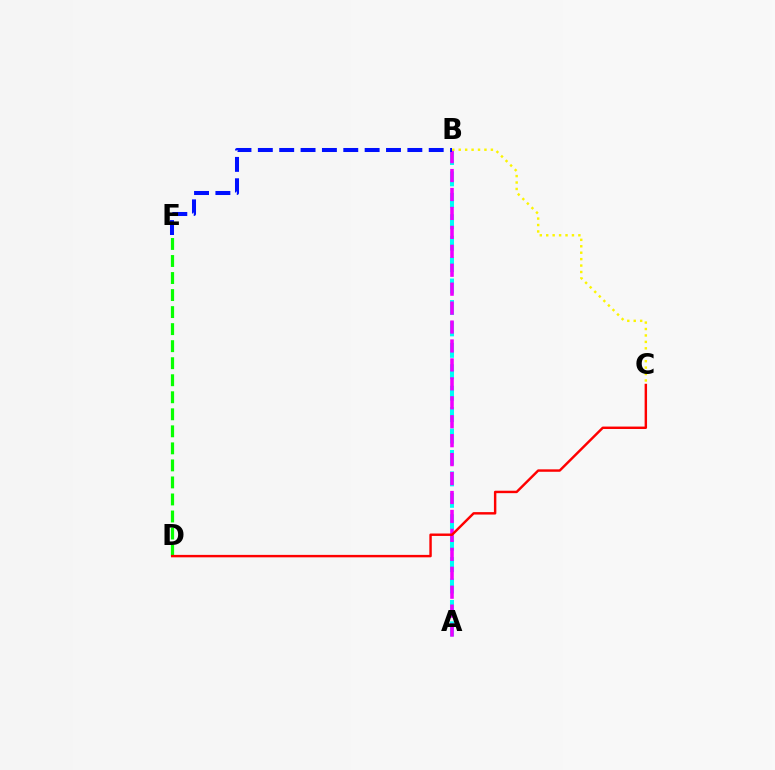{('D', 'E'): [{'color': '#08ff00', 'line_style': 'dashed', 'thickness': 2.31}], ('A', 'B'): [{'color': '#00fff6', 'line_style': 'dashed', 'thickness': 2.91}, {'color': '#ee00ff', 'line_style': 'dashed', 'thickness': 2.57}], ('B', 'C'): [{'color': '#fcf500', 'line_style': 'dotted', 'thickness': 1.75}], ('B', 'E'): [{'color': '#0010ff', 'line_style': 'dashed', 'thickness': 2.9}], ('C', 'D'): [{'color': '#ff0000', 'line_style': 'solid', 'thickness': 1.75}]}